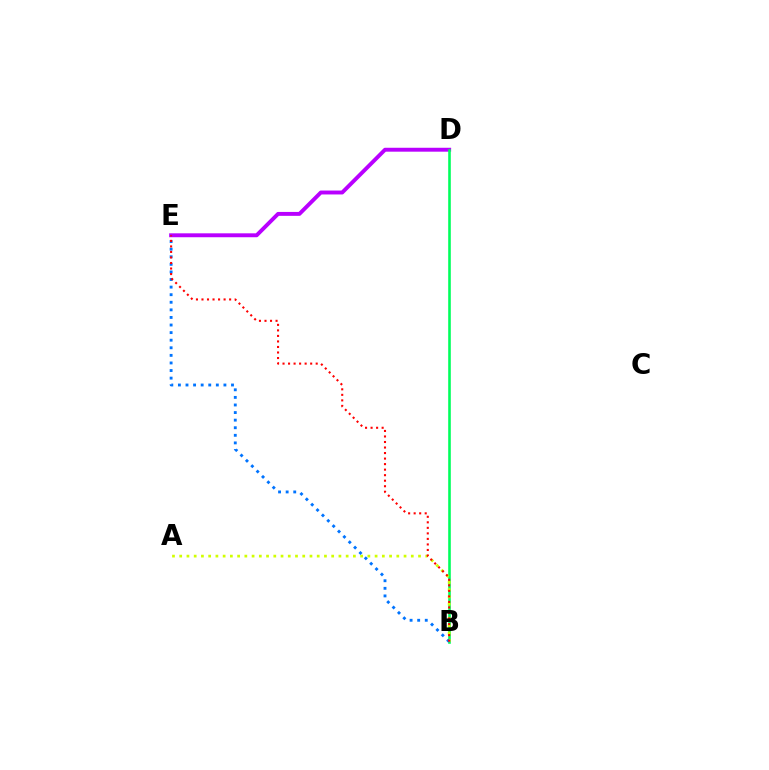{('D', 'E'): [{'color': '#b900ff', 'line_style': 'solid', 'thickness': 2.82}], ('B', 'D'): [{'color': '#00ff5c', 'line_style': 'solid', 'thickness': 1.88}], ('A', 'B'): [{'color': '#d1ff00', 'line_style': 'dotted', 'thickness': 1.97}], ('B', 'E'): [{'color': '#0074ff', 'line_style': 'dotted', 'thickness': 2.06}, {'color': '#ff0000', 'line_style': 'dotted', 'thickness': 1.5}]}